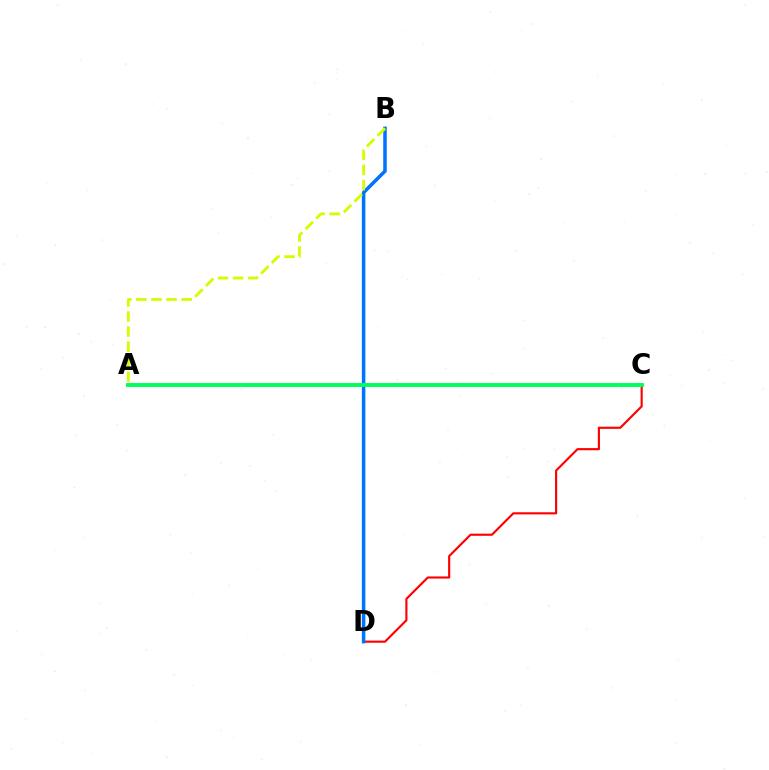{('C', 'D'): [{'color': '#ff0000', 'line_style': 'solid', 'thickness': 1.54}], ('B', 'D'): [{'color': '#0074ff', 'line_style': 'solid', 'thickness': 2.55}], ('A', 'C'): [{'color': '#b900ff', 'line_style': 'dashed', 'thickness': 1.71}, {'color': '#00ff5c', 'line_style': 'solid', 'thickness': 2.8}], ('A', 'B'): [{'color': '#d1ff00', 'line_style': 'dashed', 'thickness': 2.05}]}